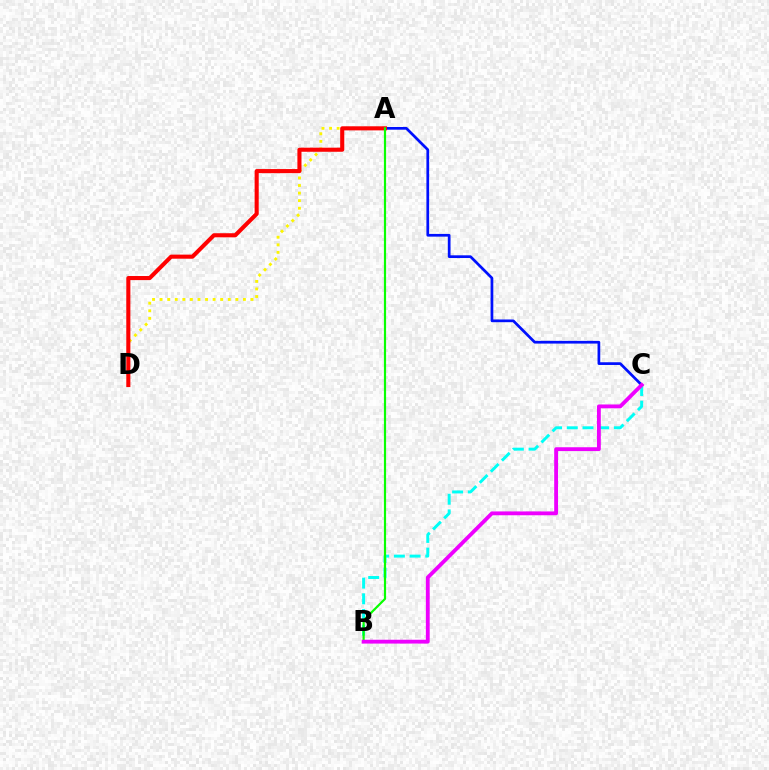{('A', 'D'): [{'color': '#fcf500', 'line_style': 'dotted', 'thickness': 2.06}, {'color': '#ff0000', 'line_style': 'solid', 'thickness': 2.95}], ('A', 'C'): [{'color': '#0010ff', 'line_style': 'solid', 'thickness': 1.96}], ('B', 'C'): [{'color': '#00fff6', 'line_style': 'dashed', 'thickness': 2.13}, {'color': '#ee00ff', 'line_style': 'solid', 'thickness': 2.76}], ('A', 'B'): [{'color': '#08ff00', 'line_style': 'solid', 'thickness': 1.57}]}